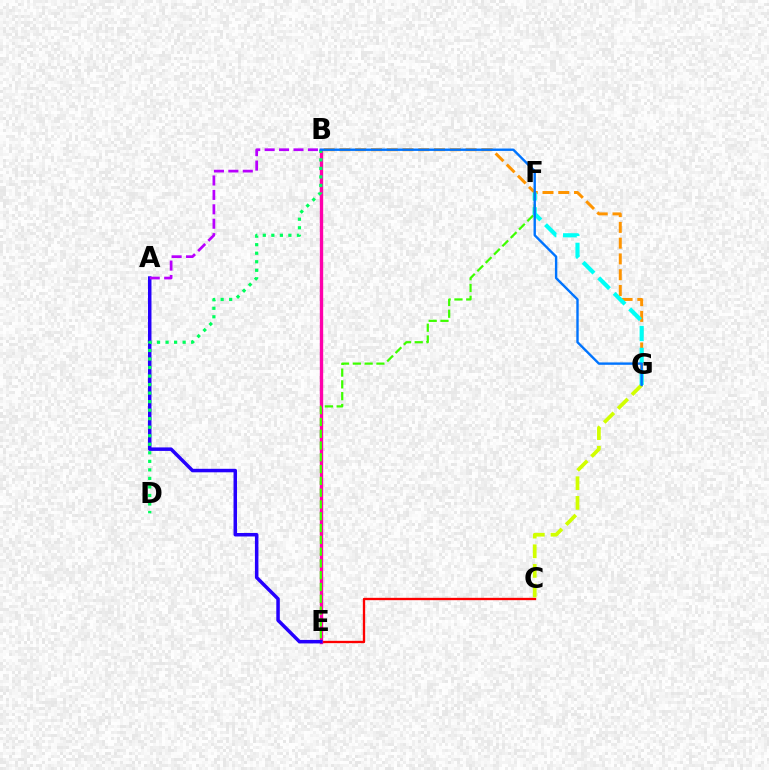{('C', 'E'): [{'color': '#ff0000', 'line_style': 'solid', 'thickness': 1.68}], ('C', 'G'): [{'color': '#d1ff00', 'line_style': 'dashed', 'thickness': 2.67}], ('B', 'E'): [{'color': '#ff00ac', 'line_style': 'solid', 'thickness': 2.41}], ('B', 'G'): [{'color': '#ff9400', 'line_style': 'dashed', 'thickness': 2.14}, {'color': '#0074ff', 'line_style': 'solid', 'thickness': 1.72}], ('F', 'G'): [{'color': '#00fff6', 'line_style': 'dashed', 'thickness': 2.98}], ('A', 'E'): [{'color': '#2500ff', 'line_style': 'solid', 'thickness': 2.52}], ('E', 'F'): [{'color': '#3dff00', 'line_style': 'dashed', 'thickness': 1.6}], ('A', 'B'): [{'color': '#b900ff', 'line_style': 'dashed', 'thickness': 1.96}], ('B', 'D'): [{'color': '#00ff5c', 'line_style': 'dotted', 'thickness': 2.32}]}